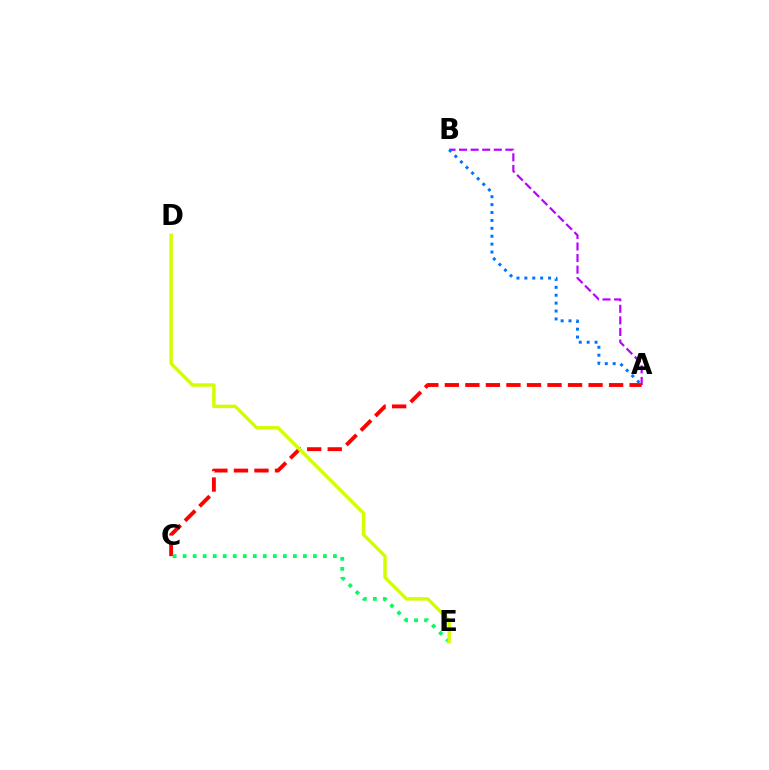{('A', 'B'): [{'color': '#b900ff', 'line_style': 'dashed', 'thickness': 1.57}, {'color': '#0074ff', 'line_style': 'dotted', 'thickness': 2.15}], ('A', 'C'): [{'color': '#ff0000', 'line_style': 'dashed', 'thickness': 2.79}], ('C', 'E'): [{'color': '#00ff5c', 'line_style': 'dotted', 'thickness': 2.72}], ('D', 'E'): [{'color': '#d1ff00', 'line_style': 'solid', 'thickness': 2.48}]}